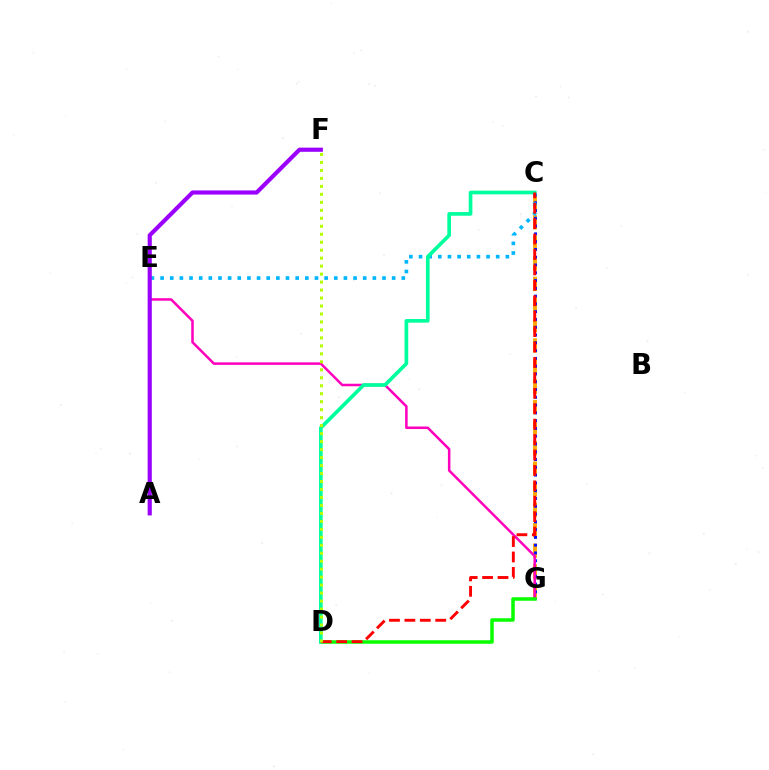{('C', 'G'): [{'color': '#ffa500', 'line_style': 'dashed', 'thickness': 2.79}, {'color': '#0010ff', 'line_style': 'dotted', 'thickness': 2.11}], ('E', 'G'): [{'color': '#ff00bd', 'line_style': 'solid', 'thickness': 1.82}], ('C', 'E'): [{'color': '#00b5ff', 'line_style': 'dotted', 'thickness': 2.62}], ('D', 'G'): [{'color': '#08ff00', 'line_style': 'solid', 'thickness': 2.52}], ('C', 'D'): [{'color': '#00ff9d', 'line_style': 'solid', 'thickness': 2.64}, {'color': '#ff0000', 'line_style': 'dashed', 'thickness': 2.1}], ('A', 'F'): [{'color': '#9b00ff', 'line_style': 'solid', 'thickness': 2.99}], ('D', 'F'): [{'color': '#b3ff00', 'line_style': 'dotted', 'thickness': 2.17}]}